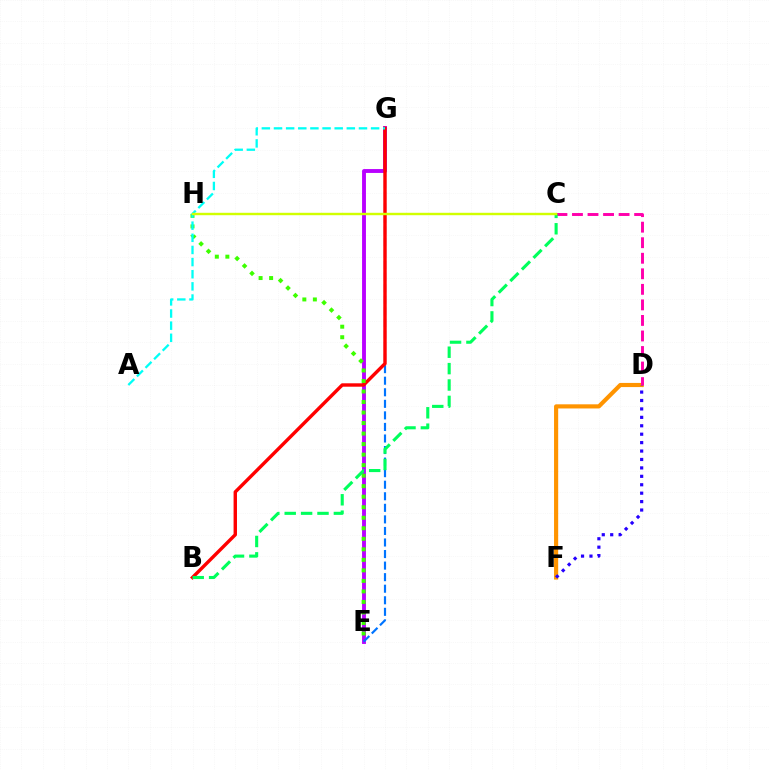{('E', 'G'): [{'color': '#b900ff', 'line_style': 'solid', 'thickness': 2.79}, {'color': '#0074ff', 'line_style': 'dashed', 'thickness': 1.57}], ('D', 'F'): [{'color': '#ff9400', 'line_style': 'solid', 'thickness': 2.98}, {'color': '#2500ff', 'line_style': 'dotted', 'thickness': 2.29}], ('B', 'G'): [{'color': '#ff0000', 'line_style': 'solid', 'thickness': 2.45}], ('E', 'H'): [{'color': '#3dff00', 'line_style': 'dotted', 'thickness': 2.86}], ('C', 'D'): [{'color': '#ff00ac', 'line_style': 'dashed', 'thickness': 2.11}], ('A', 'G'): [{'color': '#00fff6', 'line_style': 'dashed', 'thickness': 1.65}], ('B', 'C'): [{'color': '#00ff5c', 'line_style': 'dashed', 'thickness': 2.23}], ('C', 'H'): [{'color': '#d1ff00', 'line_style': 'solid', 'thickness': 1.74}]}